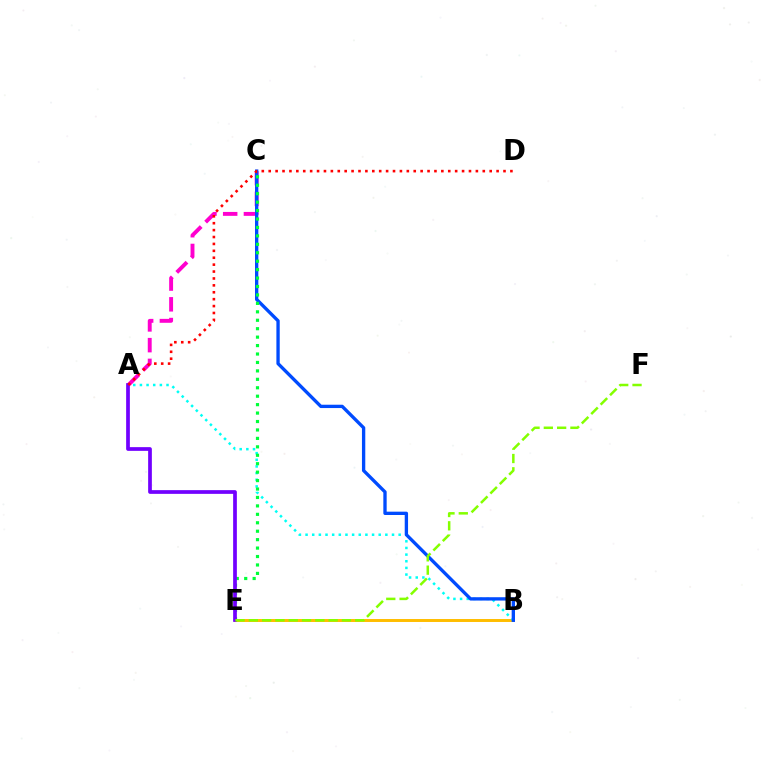{('B', 'E'): [{'color': '#ffbd00', 'line_style': 'solid', 'thickness': 2.13}], ('A', 'C'): [{'color': '#ff00cf', 'line_style': 'dashed', 'thickness': 2.82}], ('A', 'B'): [{'color': '#00fff6', 'line_style': 'dotted', 'thickness': 1.81}], ('B', 'C'): [{'color': '#004bff', 'line_style': 'solid', 'thickness': 2.4}], ('C', 'E'): [{'color': '#00ff39', 'line_style': 'dotted', 'thickness': 2.29}], ('A', 'E'): [{'color': '#7200ff', 'line_style': 'solid', 'thickness': 2.68}], ('E', 'F'): [{'color': '#84ff00', 'line_style': 'dashed', 'thickness': 1.81}], ('A', 'D'): [{'color': '#ff0000', 'line_style': 'dotted', 'thickness': 1.88}]}